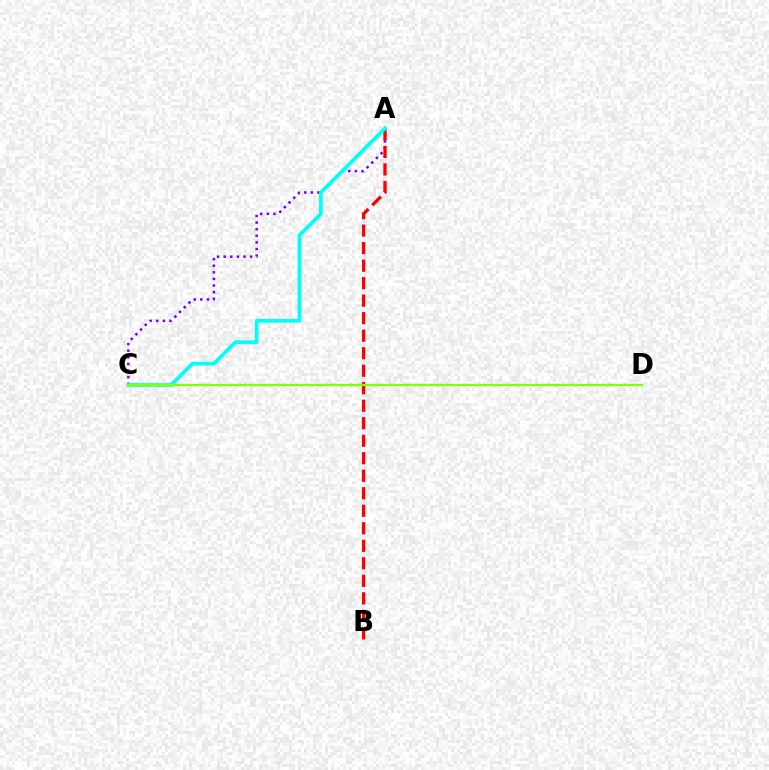{('A', 'C'): [{'color': '#7200ff', 'line_style': 'dotted', 'thickness': 1.8}, {'color': '#00fff6', 'line_style': 'solid', 'thickness': 2.66}], ('A', 'B'): [{'color': '#ff0000', 'line_style': 'dashed', 'thickness': 2.38}], ('C', 'D'): [{'color': '#84ff00', 'line_style': 'solid', 'thickness': 1.69}]}